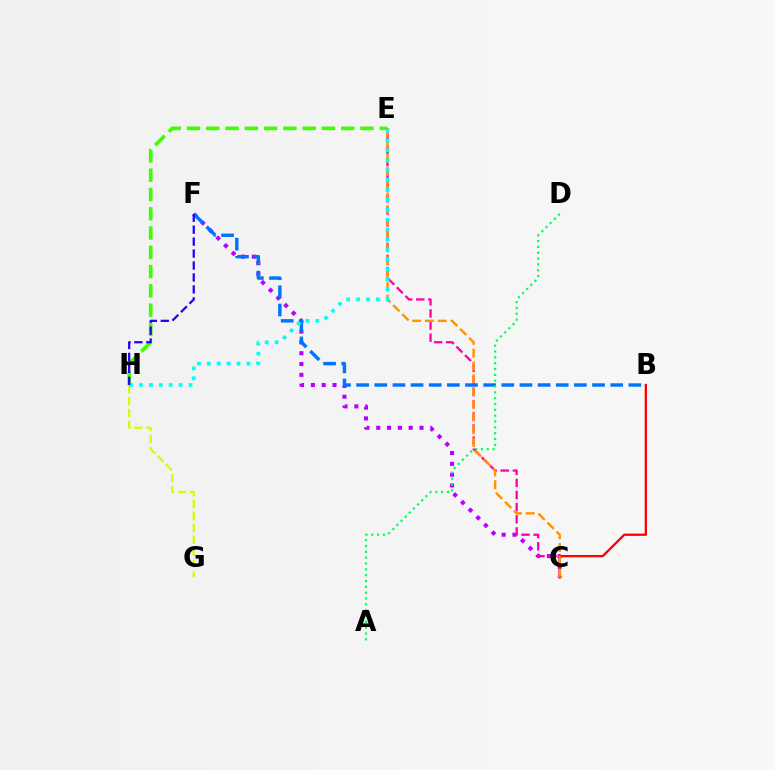{('C', 'F'): [{'color': '#b900ff', 'line_style': 'dotted', 'thickness': 2.94}], ('B', 'F'): [{'color': '#0074ff', 'line_style': 'dashed', 'thickness': 2.47}], ('A', 'D'): [{'color': '#00ff5c', 'line_style': 'dotted', 'thickness': 1.59}], ('E', 'H'): [{'color': '#3dff00', 'line_style': 'dashed', 'thickness': 2.62}, {'color': '#00fff6', 'line_style': 'dotted', 'thickness': 2.69}], ('B', 'C'): [{'color': '#ff0000', 'line_style': 'solid', 'thickness': 1.65}], ('C', 'E'): [{'color': '#ff00ac', 'line_style': 'dashed', 'thickness': 1.65}, {'color': '#ff9400', 'line_style': 'dashed', 'thickness': 1.74}], ('G', 'H'): [{'color': '#d1ff00', 'line_style': 'dashed', 'thickness': 1.62}], ('F', 'H'): [{'color': '#2500ff', 'line_style': 'dashed', 'thickness': 1.62}]}